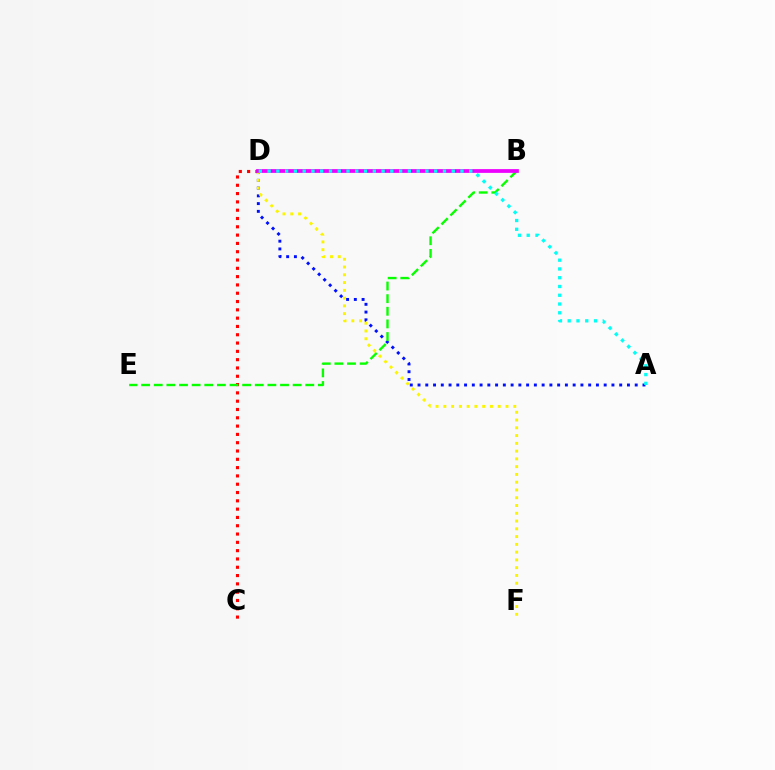{('A', 'D'): [{'color': '#0010ff', 'line_style': 'dotted', 'thickness': 2.11}, {'color': '#00fff6', 'line_style': 'dotted', 'thickness': 2.38}], ('C', 'D'): [{'color': '#ff0000', 'line_style': 'dotted', 'thickness': 2.26}], ('D', 'F'): [{'color': '#fcf500', 'line_style': 'dotted', 'thickness': 2.11}], ('B', 'E'): [{'color': '#08ff00', 'line_style': 'dashed', 'thickness': 1.72}], ('B', 'D'): [{'color': '#ee00ff', 'line_style': 'solid', 'thickness': 2.7}]}